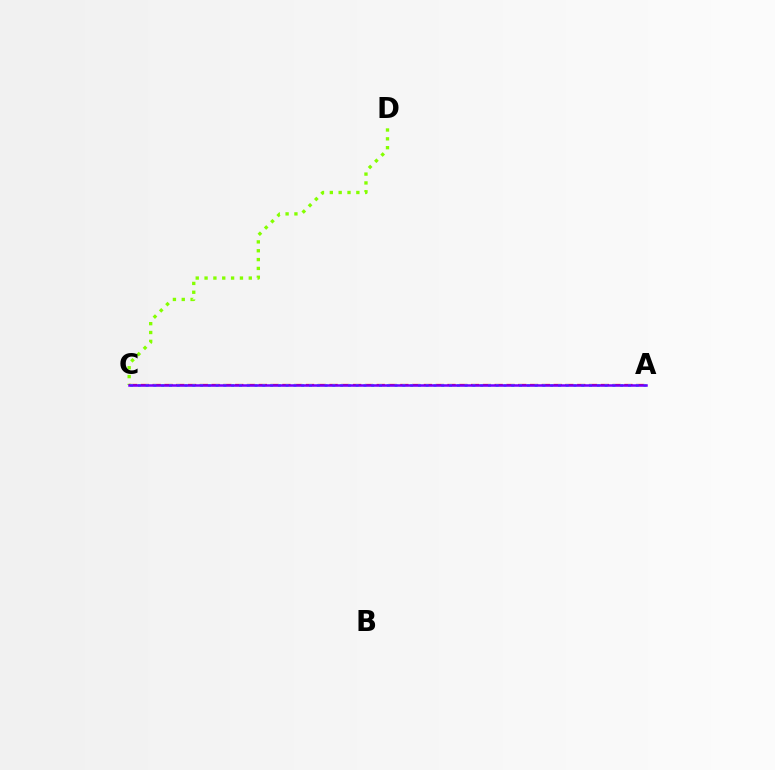{('C', 'D'): [{'color': '#84ff00', 'line_style': 'dotted', 'thickness': 2.4}], ('A', 'C'): [{'color': '#ff0000', 'line_style': 'dashed', 'thickness': 1.6}, {'color': '#00fff6', 'line_style': 'dotted', 'thickness': 2.11}, {'color': '#7200ff', 'line_style': 'solid', 'thickness': 1.81}]}